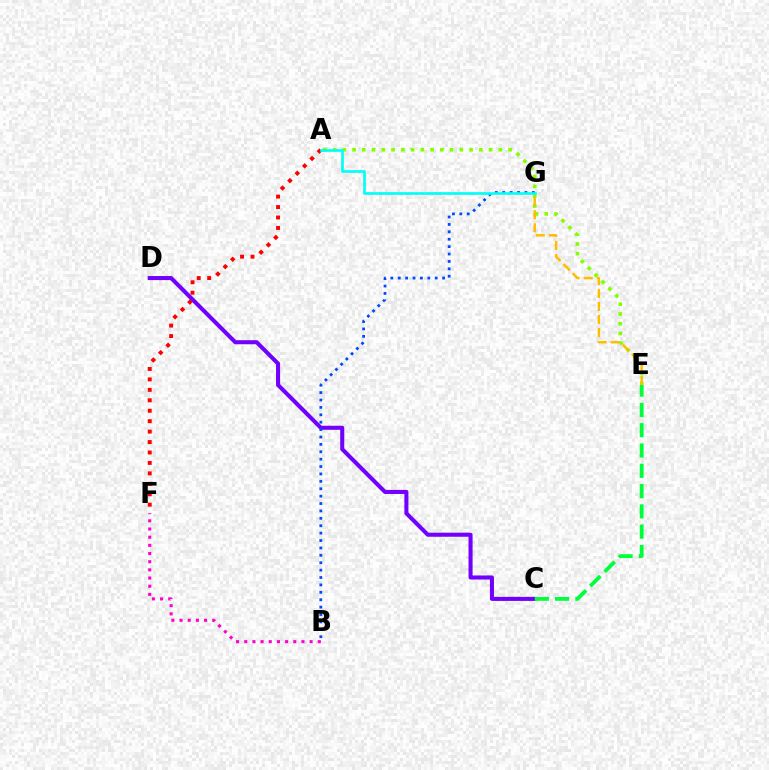{('C', 'D'): [{'color': '#7200ff', 'line_style': 'solid', 'thickness': 2.93}], ('A', 'E'): [{'color': '#84ff00', 'line_style': 'dotted', 'thickness': 2.65}], ('B', 'F'): [{'color': '#ff00cf', 'line_style': 'dotted', 'thickness': 2.22}], ('A', 'F'): [{'color': '#ff0000', 'line_style': 'dotted', 'thickness': 2.84}], ('E', 'G'): [{'color': '#ffbd00', 'line_style': 'dashed', 'thickness': 1.77}], ('B', 'G'): [{'color': '#004bff', 'line_style': 'dotted', 'thickness': 2.01}], ('C', 'E'): [{'color': '#00ff39', 'line_style': 'dashed', 'thickness': 2.76}], ('A', 'G'): [{'color': '#00fff6', 'line_style': 'solid', 'thickness': 1.92}]}